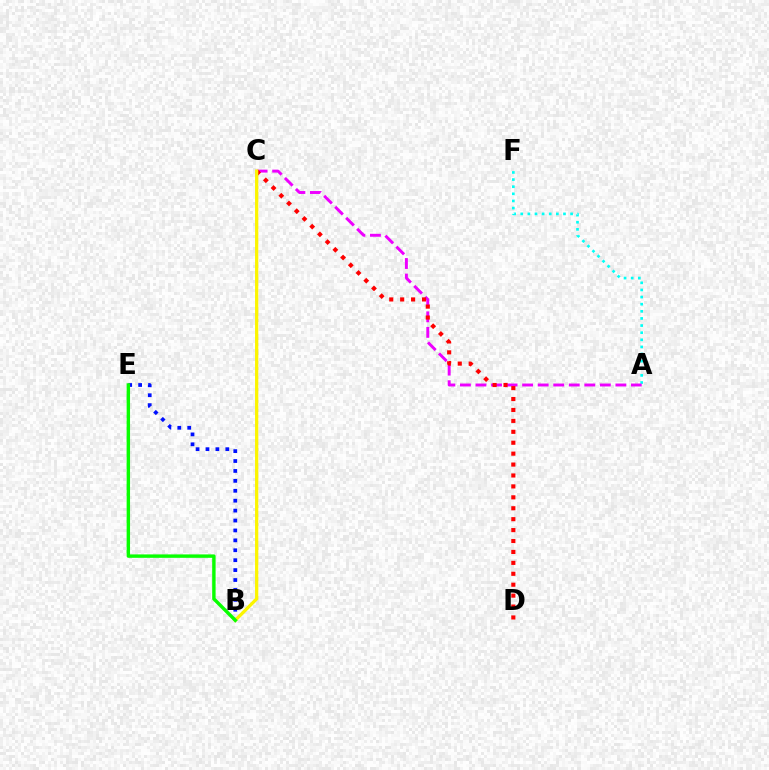{('B', 'E'): [{'color': '#0010ff', 'line_style': 'dotted', 'thickness': 2.69}, {'color': '#08ff00', 'line_style': 'solid', 'thickness': 2.46}], ('A', 'F'): [{'color': '#00fff6', 'line_style': 'dotted', 'thickness': 1.93}], ('A', 'C'): [{'color': '#ee00ff', 'line_style': 'dashed', 'thickness': 2.11}], ('C', 'D'): [{'color': '#ff0000', 'line_style': 'dotted', 'thickness': 2.97}], ('B', 'C'): [{'color': '#fcf500', 'line_style': 'solid', 'thickness': 2.34}]}